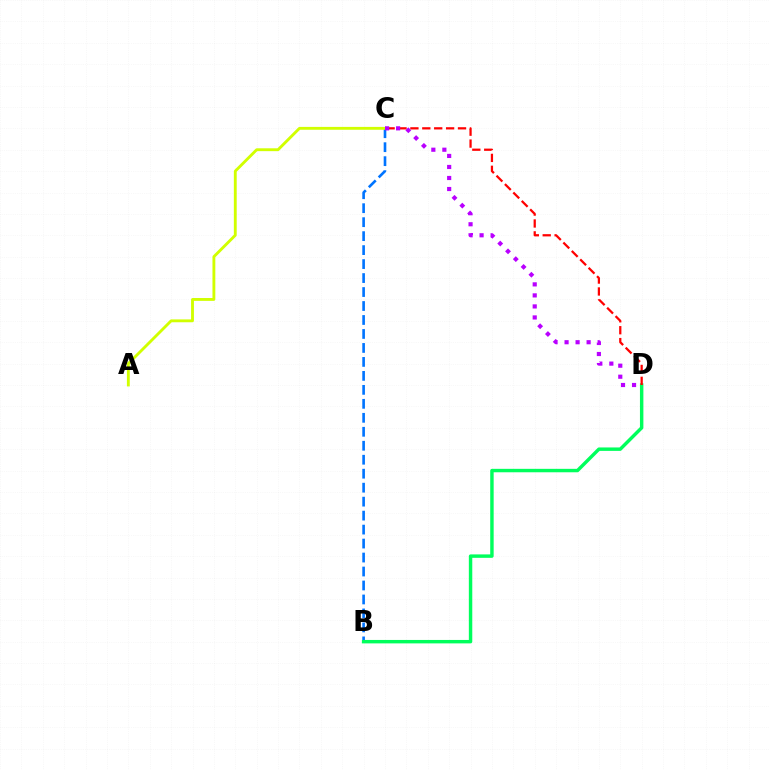{('B', 'C'): [{'color': '#0074ff', 'line_style': 'dashed', 'thickness': 1.9}], ('B', 'D'): [{'color': '#00ff5c', 'line_style': 'solid', 'thickness': 2.47}], ('A', 'C'): [{'color': '#d1ff00', 'line_style': 'solid', 'thickness': 2.06}], ('C', 'D'): [{'color': '#ff0000', 'line_style': 'dashed', 'thickness': 1.62}, {'color': '#b900ff', 'line_style': 'dotted', 'thickness': 3.0}]}